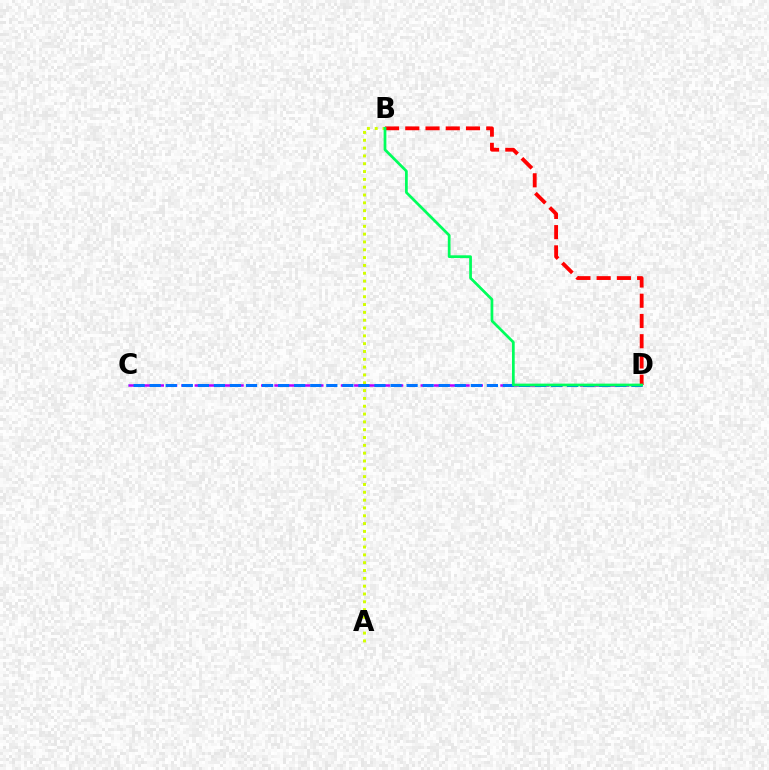{('C', 'D'): [{'color': '#b900ff', 'line_style': 'dashed', 'thickness': 1.81}, {'color': '#0074ff', 'line_style': 'dashed', 'thickness': 2.18}], ('A', 'B'): [{'color': '#d1ff00', 'line_style': 'dotted', 'thickness': 2.13}], ('B', 'D'): [{'color': '#ff0000', 'line_style': 'dashed', 'thickness': 2.75}, {'color': '#00ff5c', 'line_style': 'solid', 'thickness': 1.97}]}